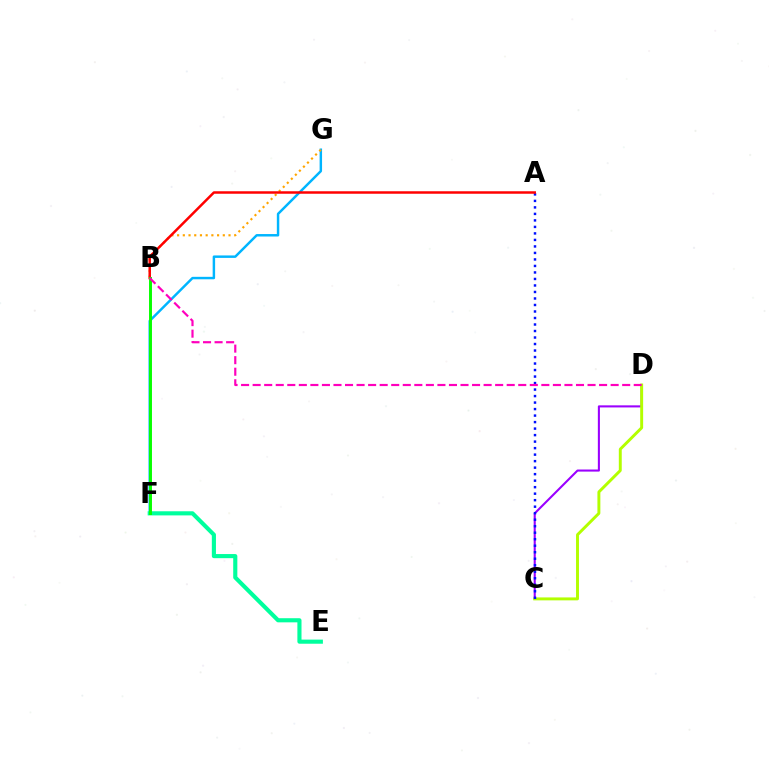{('F', 'G'): [{'color': '#00b5ff', 'line_style': 'solid', 'thickness': 1.77}], ('C', 'D'): [{'color': '#9b00ff', 'line_style': 'solid', 'thickness': 1.5}, {'color': '#b3ff00', 'line_style': 'solid', 'thickness': 2.11}], ('B', 'G'): [{'color': '#ffa500', 'line_style': 'dotted', 'thickness': 1.55}], ('A', 'C'): [{'color': '#0010ff', 'line_style': 'dotted', 'thickness': 1.77}], ('E', 'F'): [{'color': '#00ff9d', 'line_style': 'solid', 'thickness': 2.97}], ('A', 'B'): [{'color': '#ff0000', 'line_style': 'solid', 'thickness': 1.79}], ('B', 'F'): [{'color': '#08ff00', 'line_style': 'solid', 'thickness': 2.12}], ('B', 'D'): [{'color': '#ff00bd', 'line_style': 'dashed', 'thickness': 1.57}]}